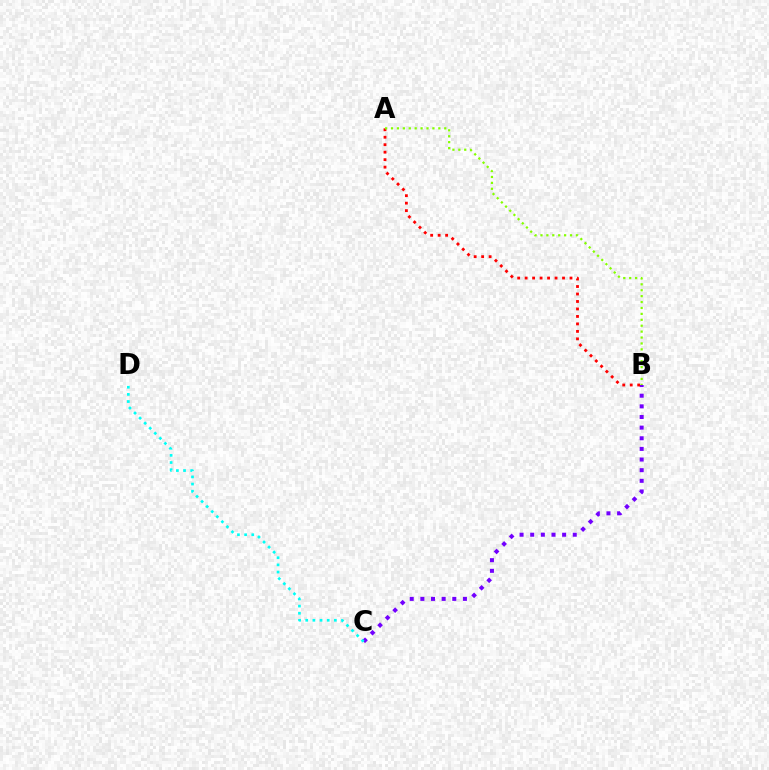{('B', 'C'): [{'color': '#7200ff', 'line_style': 'dotted', 'thickness': 2.89}], ('C', 'D'): [{'color': '#00fff6', 'line_style': 'dotted', 'thickness': 1.94}], ('A', 'B'): [{'color': '#ff0000', 'line_style': 'dotted', 'thickness': 2.03}, {'color': '#84ff00', 'line_style': 'dotted', 'thickness': 1.61}]}